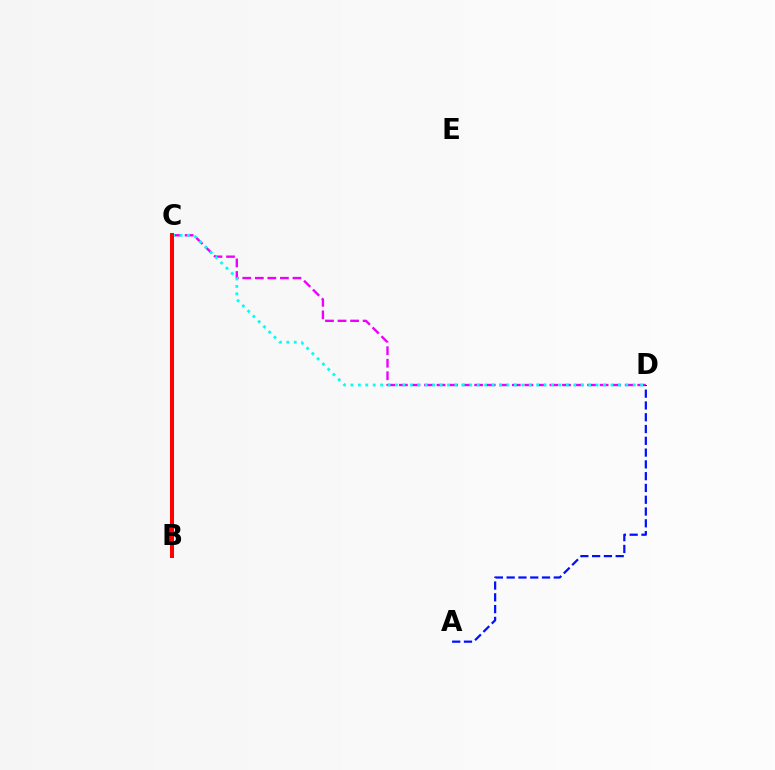{('C', 'D'): [{'color': '#ee00ff', 'line_style': 'dashed', 'thickness': 1.7}, {'color': '#00fff6', 'line_style': 'dotted', 'thickness': 2.02}], ('B', 'C'): [{'color': '#08ff00', 'line_style': 'dotted', 'thickness': 2.87}, {'color': '#fcf500', 'line_style': 'dotted', 'thickness': 2.15}, {'color': '#ff0000', 'line_style': 'solid', 'thickness': 2.9}], ('A', 'D'): [{'color': '#0010ff', 'line_style': 'dashed', 'thickness': 1.6}]}